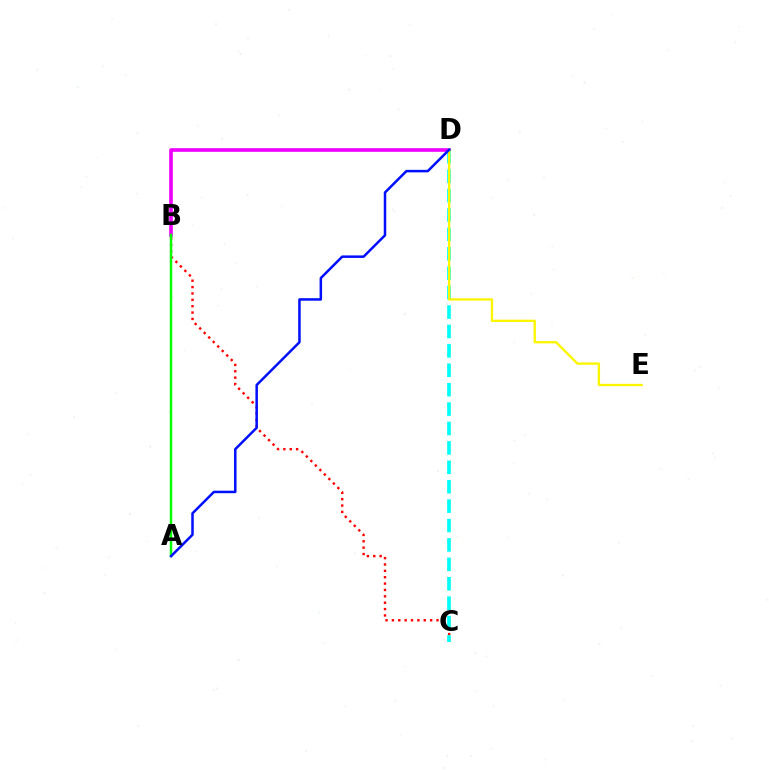{('B', 'D'): [{'color': '#ee00ff', 'line_style': 'solid', 'thickness': 2.62}], ('B', 'C'): [{'color': '#ff0000', 'line_style': 'dotted', 'thickness': 1.73}], ('C', 'D'): [{'color': '#00fff6', 'line_style': 'dashed', 'thickness': 2.64}], ('D', 'E'): [{'color': '#fcf500', 'line_style': 'solid', 'thickness': 1.68}], ('A', 'B'): [{'color': '#08ff00', 'line_style': 'solid', 'thickness': 1.78}], ('A', 'D'): [{'color': '#0010ff', 'line_style': 'solid', 'thickness': 1.81}]}